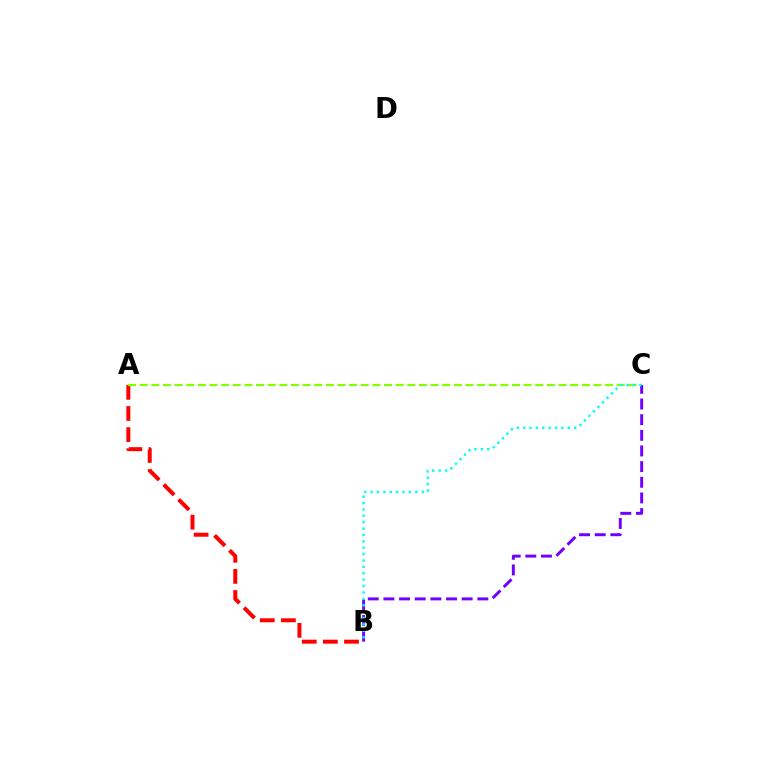{('A', 'B'): [{'color': '#ff0000', 'line_style': 'dashed', 'thickness': 2.87}], ('A', 'C'): [{'color': '#84ff00', 'line_style': 'dashed', 'thickness': 1.58}], ('B', 'C'): [{'color': '#7200ff', 'line_style': 'dashed', 'thickness': 2.13}, {'color': '#00fff6', 'line_style': 'dotted', 'thickness': 1.73}]}